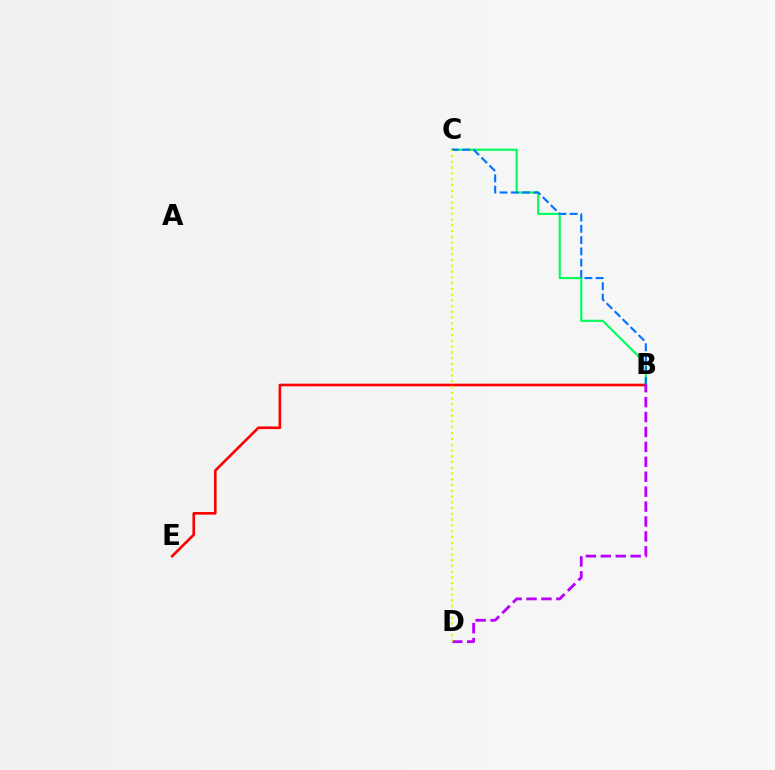{('B', 'C'): [{'color': '#00ff5c', 'line_style': 'solid', 'thickness': 1.56}, {'color': '#0074ff', 'line_style': 'dashed', 'thickness': 1.53}], ('B', 'E'): [{'color': '#ff0000', 'line_style': 'solid', 'thickness': 1.9}], ('B', 'D'): [{'color': '#b900ff', 'line_style': 'dashed', 'thickness': 2.03}], ('C', 'D'): [{'color': '#d1ff00', 'line_style': 'dotted', 'thickness': 1.57}]}